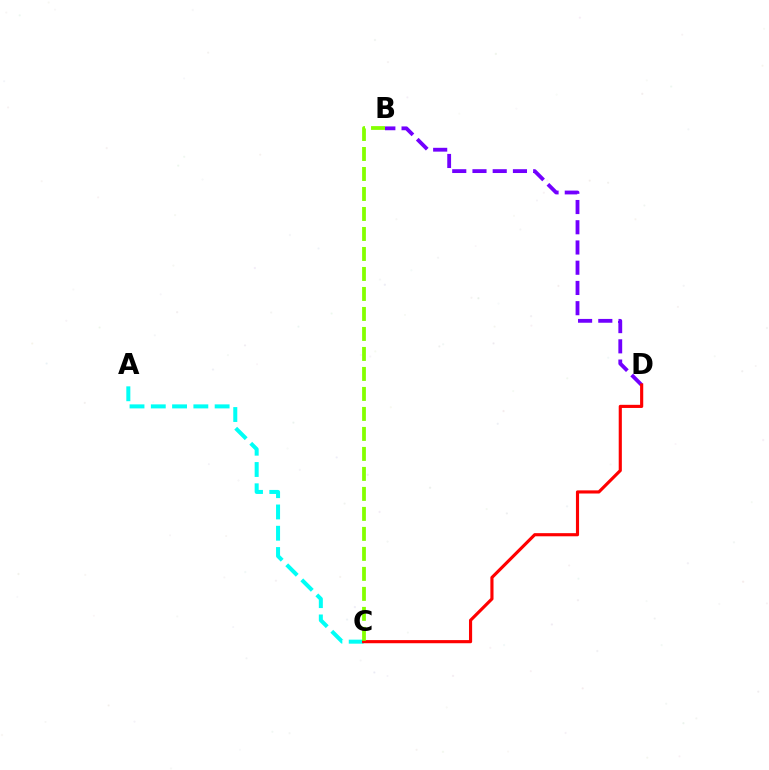{('B', 'D'): [{'color': '#7200ff', 'line_style': 'dashed', 'thickness': 2.75}], ('A', 'C'): [{'color': '#00fff6', 'line_style': 'dashed', 'thickness': 2.89}], ('C', 'D'): [{'color': '#ff0000', 'line_style': 'solid', 'thickness': 2.26}], ('B', 'C'): [{'color': '#84ff00', 'line_style': 'dashed', 'thickness': 2.72}]}